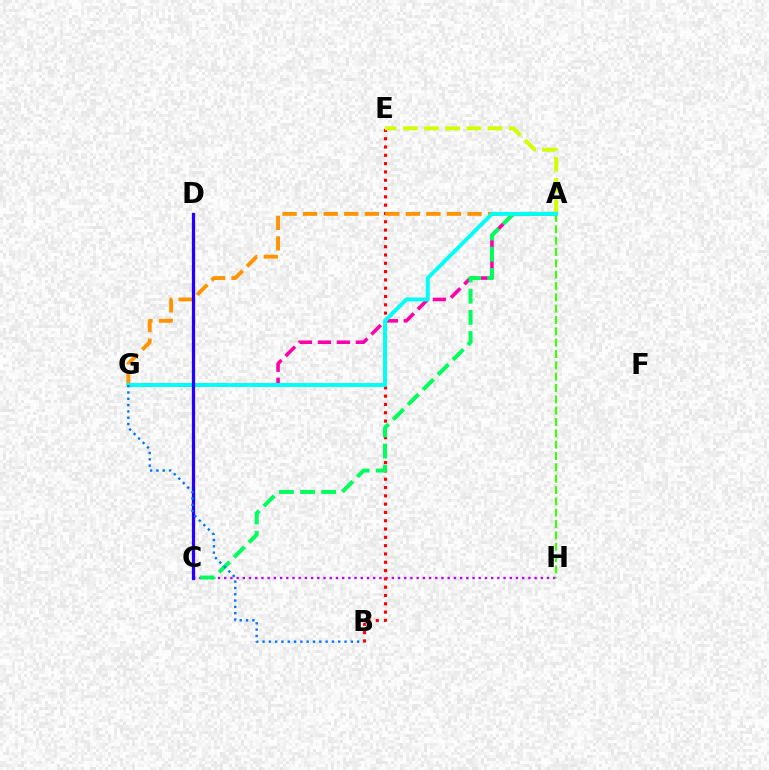{('A', 'G'): [{'color': '#ff00ac', 'line_style': 'dashed', 'thickness': 2.58}, {'color': '#ff9400', 'line_style': 'dashed', 'thickness': 2.79}, {'color': '#00fff6', 'line_style': 'solid', 'thickness': 2.82}], ('C', 'H'): [{'color': '#b900ff', 'line_style': 'dotted', 'thickness': 1.69}], ('B', 'E'): [{'color': '#ff0000', 'line_style': 'dotted', 'thickness': 2.26}], ('A', 'C'): [{'color': '#00ff5c', 'line_style': 'dashed', 'thickness': 2.87}], ('A', 'H'): [{'color': '#3dff00', 'line_style': 'dashed', 'thickness': 1.54}], ('A', 'E'): [{'color': '#d1ff00', 'line_style': 'dashed', 'thickness': 2.87}], ('C', 'D'): [{'color': '#2500ff', 'line_style': 'solid', 'thickness': 2.34}], ('B', 'G'): [{'color': '#0074ff', 'line_style': 'dotted', 'thickness': 1.71}]}